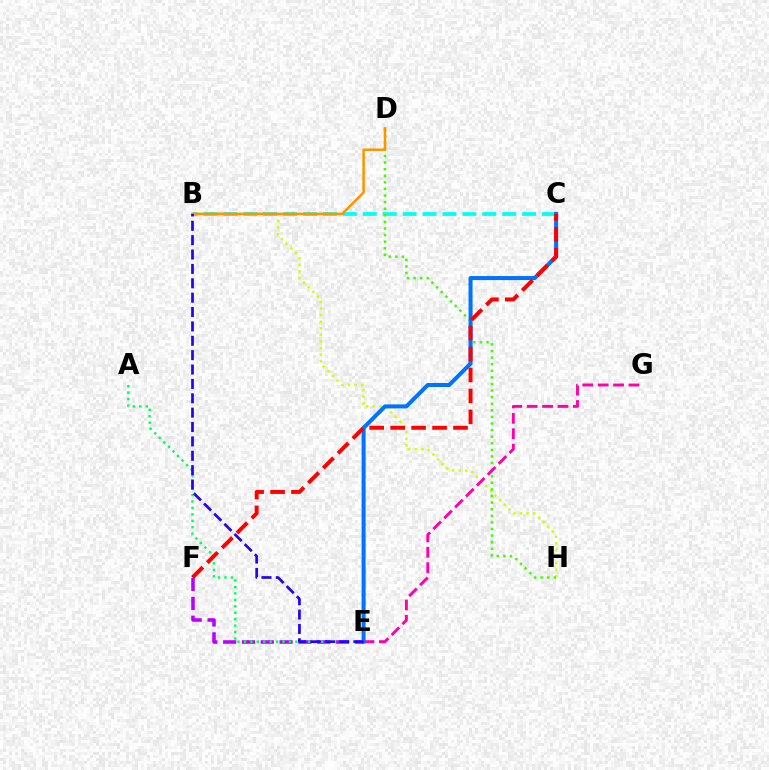{('B', 'H'): [{'color': '#d1ff00', 'line_style': 'dotted', 'thickness': 1.79}], ('E', 'F'): [{'color': '#b900ff', 'line_style': 'dashed', 'thickness': 2.56}], ('B', 'C'): [{'color': '#00fff6', 'line_style': 'dashed', 'thickness': 2.71}], ('D', 'H'): [{'color': '#3dff00', 'line_style': 'dotted', 'thickness': 1.79}], ('E', 'G'): [{'color': '#ff00ac', 'line_style': 'dashed', 'thickness': 2.09}], ('C', 'E'): [{'color': '#0074ff', 'line_style': 'solid', 'thickness': 2.9}], ('A', 'E'): [{'color': '#00ff5c', 'line_style': 'dotted', 'thickness': 1.75}], ('C', 'F'): [{'color': '#ff0000', 'line_style': 'dashed', 'thickness': 2.85}], ('B', 'D'): [{'color': '#ff9400', 'line_style': 'solid', 'thickness': 1.81}], ('B', 'E'): [{'color': '#2500ff', 'line_style': 'dashed', 'thickness': 1.95}]}